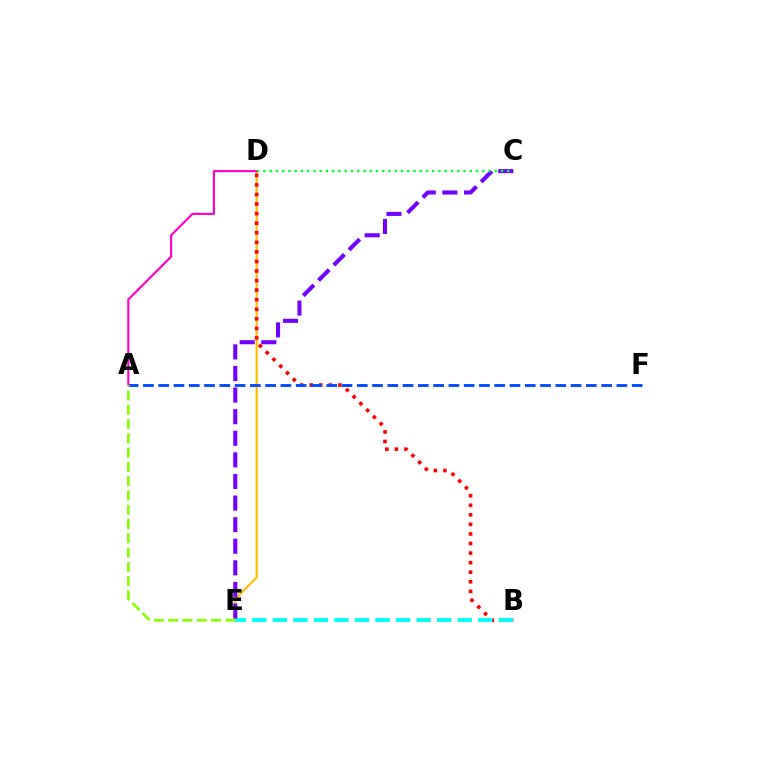{('D', 'E'): [{'color': '#ffbd00', 'line_style': 'solid', 'thickness': 1.56}], ('B', 'D'): [{'color': '#ff0000', 'line_style': 'dotted', 'thickness': 2.6}], ('B', 'E'): [{'color': '#00fff6', 'line_style': 'dashed', 'thickness': 2.79}], ('A', 'F'): [{'color': '#004bff', 'line_style': 'dashed', 'thickness': 2.07}], ('C', 'E'): [{'color': '#7200ff', 'line_style': 'dashed', 'thickness': 2.93}], ('A', 'D'): [{'color': '#ff00cf', 'line_style': 'solid', 'thickness': 1.54}], ('A', 'E'): [{'color': '#84ff00', 'line_style': 'dashed', 'thickness': 1.94}], ('C', 'D'): [{'color': '#00ff39', 'line_style': 'dotted', 'thickness': 1.7}]}